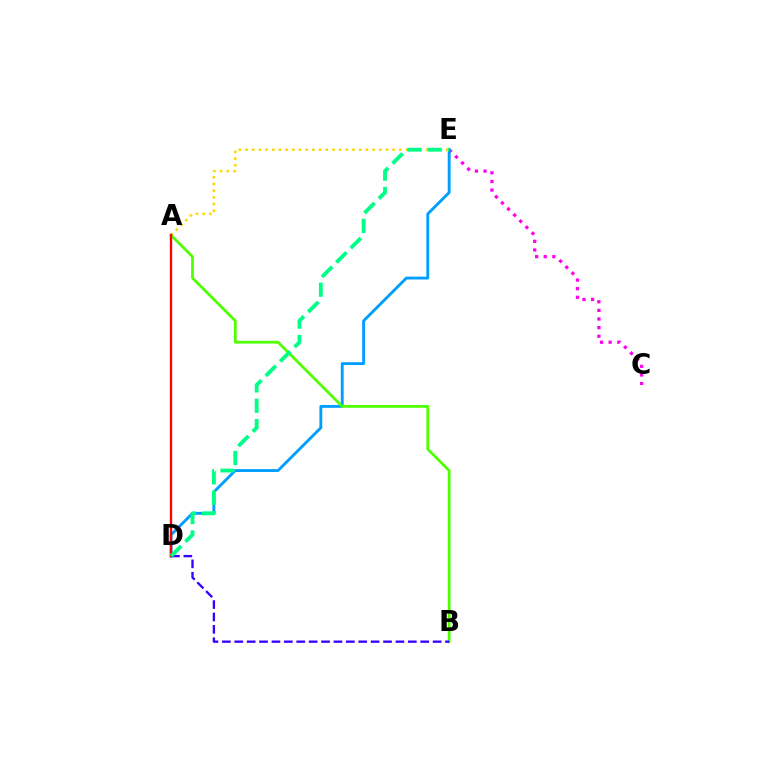{('C', 'E'): [{'color': '#ff00ed', 'line_style': 'dotted', 'thickness': 2.34}], ('D', 'E'): [{'color': '#009eff', 'line_style': 'solid', 'thickness': 2.06}, {'color': '#00ff86', 'line_style': 'dashed', 'thickness': 2.77}], ('A', 'E'): [{'color': '#ffd500', 'line_style': 'dotted', 'thickness': 1.82}], ('A', 'B'): [{'color': '#4fff00', 'line_style': 'solid', 'thickness': 1.99}], ('A', 'D'): [{'color': '#ff0000', 'line_style': 'solid', 'thickness': 1.69}], ('B', 'D'): [{'color': '#3700ff', 'line_style': 'dashed', 'thickness': 1.68}]}